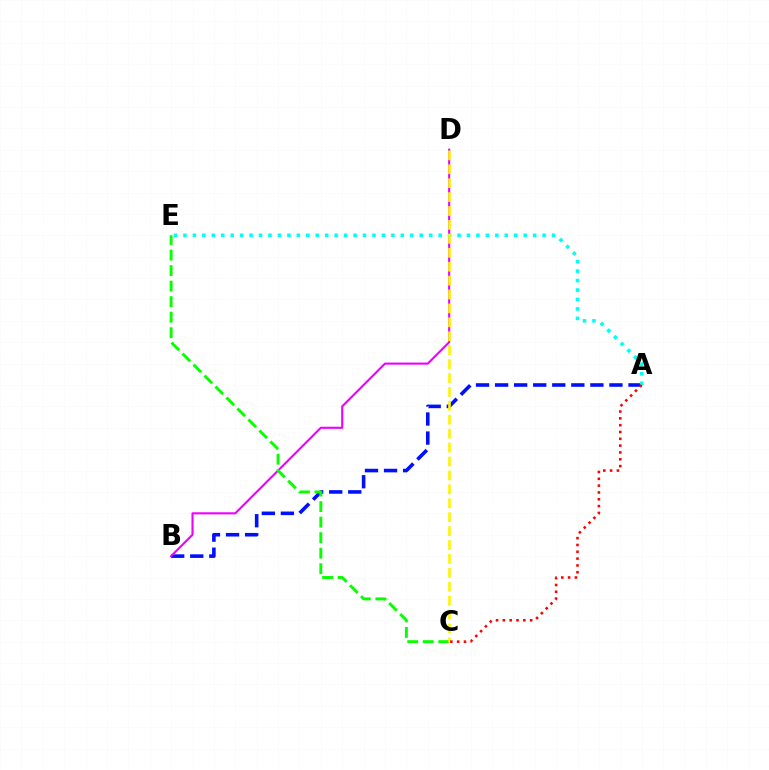{('A', 'B'): [{'color': '#0010ff', 'line_style': 'dashed', 'thickness': 2.59}], ('B', 'D'): [{'color': '#ee00ff', 'line_style': 'solid', 'thickness': 1.52}], ('A', 'E'): [{'color': '#00fff6', 'line_style': 'dotted', 'thickness': 2.57}], ('C', 'E'): [{'color': '#08ff00', 'line_style': 'dashed', 'thickness': 2.11}], ('C', 'D'): [{'color': '#fcf500', 'line_style': 'dashed', 'thickness': 1.89}], ('A', 'C'): [{'color': '#ff0000', 'line_style': 'dotted', 'thickness': 1.85}]}